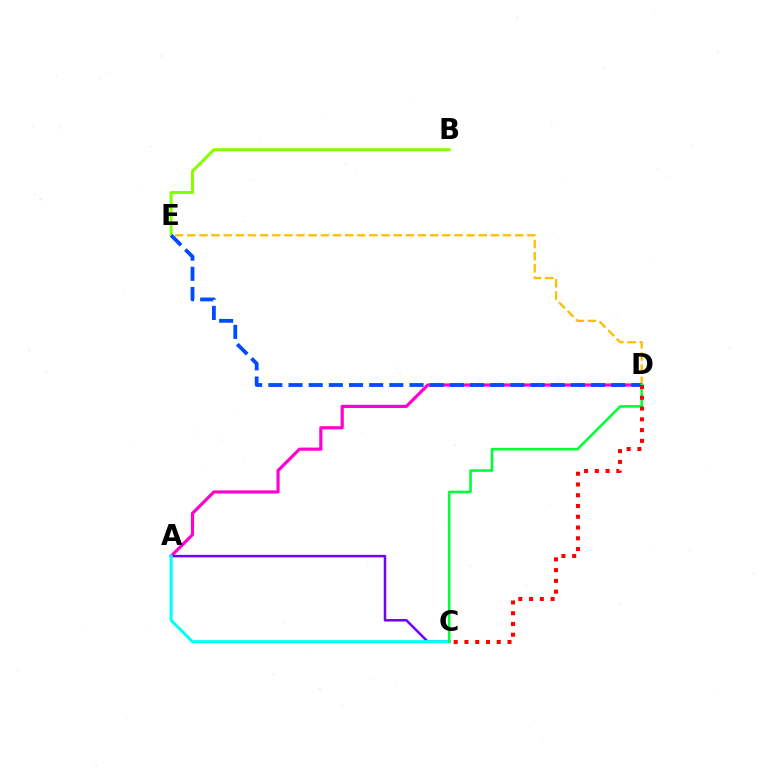{('A', 'D'): [{'color': '#ff00cf', 'line_style': 'solid', 'thickness': 2.27}], ('D', 'E'): [{'color': '#ffbd00', 'line_style': 'dashed', 'thickness': 1.65}, {'color': '#004bff', 'line_style': 'dashed', 'thickness': 2.74}], ('A', 'C'): [{'color': '#7200ff', 'line_style': 'solid', 'thickness': 1.81}, {'color': '#00fff6', 'line_style': 'solid', 'thickness': 2.21}], ('B', 'E'): [{'color': '#84ff00', 'line_style': 'solid', 'thickness': 2.17}], ('C', 'D'): [{'color': '#00ff39', 'line_style': 'solid', 'thickness': 1.85}, {'color': '#ff0000', 'line_style': 'dotted', 'thickness': 2.92}]}